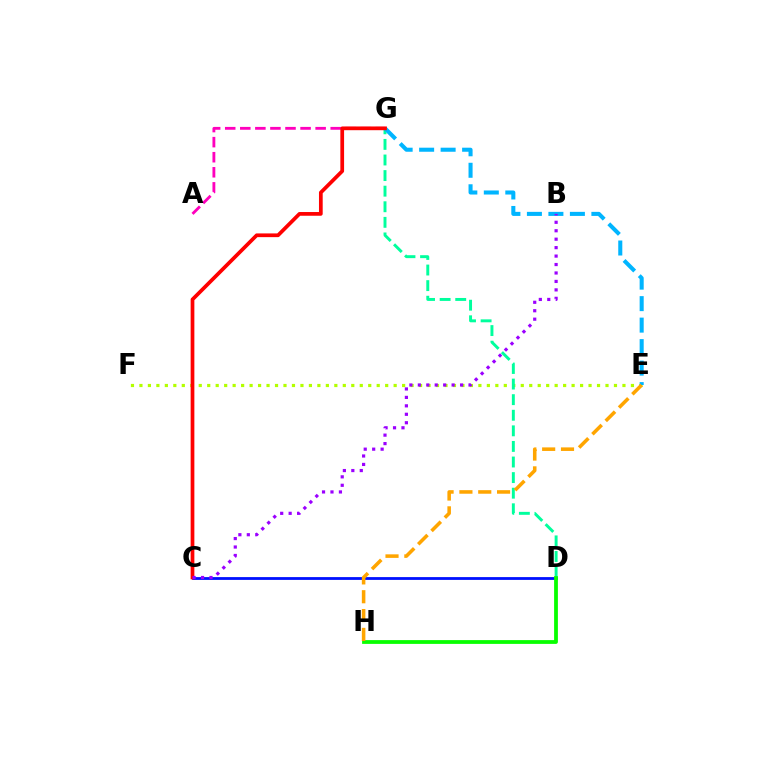{('C', 'D'): [{'color': '#0010ff', 'line_style': 'solid', 'thickness': 2.01}], ('E', 'F'): [{'color': '#b3ff00', 'line_style': 'dotted', 'thickness': 2.3}], ('D', 'G'): [{'color': '#00ff9d', 'line_style': 'dashed', 'thickness': 2.12}], ('E', 'G'): [{'color': '#00b5ff', 'line_style': 'dashed', 'thickness': 2.92}], ('A', 'G'): [{'color': '#ff00bd', 'line_style': 'dashed', 'thickness': 2.05}], ('C', 'G'): [{'color': '#ff0000', 'line_style': 'solid', 'thickness': 2.68}], ('D', 'H'): [{'color': '#08ff00', 'line_style': 'solid', 'thickness': 2.72}], ('E', 'H'): [{'color': '#ffa500', 'line_style': 'dashed', 'thickness': 2.56}], ('B', 'C'): [{'color': '#9b00ff', 'line_style': 'dotted', 'thickness': 2.3}]}